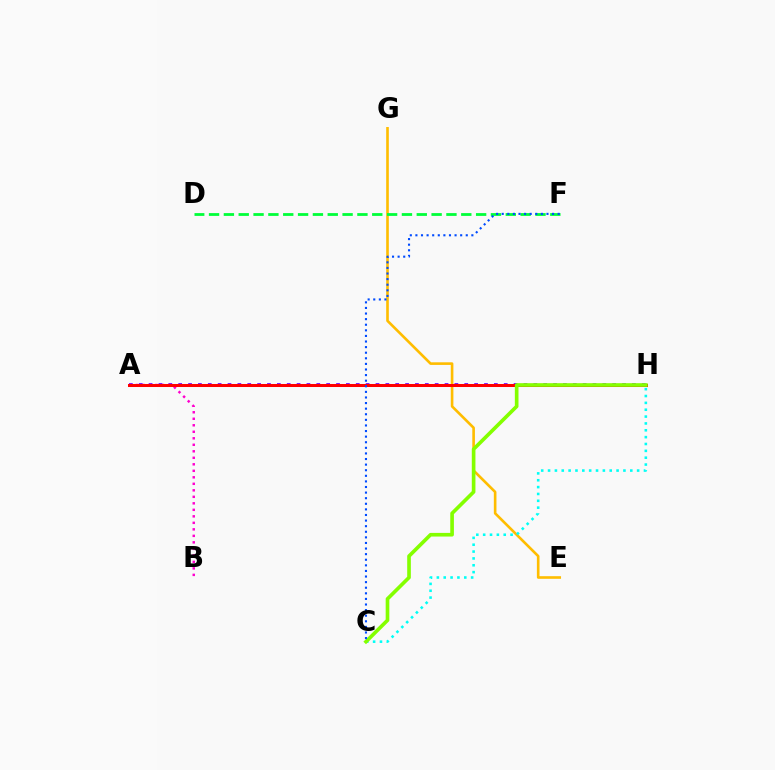{('A', 'H'): [{'color': '#7200ff', 'line_style': 'dotted', 'thickness': 2.68}, {'color': '#ff0000', 'line_style': 'solid', 'thickness': 2.17}], ('A', 'B'): [{'color': '#ff00cf', 'line_style': 'dotted', 'thickness': 1.77}], ('E', 'G'): [{'color': '#ffbd00', 'line_style': 'solid', 'thickness': 1.89}], ('C', 'H'): [{'color': '#00fff6', 'line_style': 'dotted', 'thickness': 1.86}, {'color': '#84ff00', 'line_style': 'solid', 'thickness': 2.63}], ('D', 'F'): [{'color': '#00ff39', 'line_style': 'dashed', 'thickness': 2.02}], ('C', 'F'): [{'color': '#004bff', 'line_style': 'dotted', 'thickness': 1.52}]}